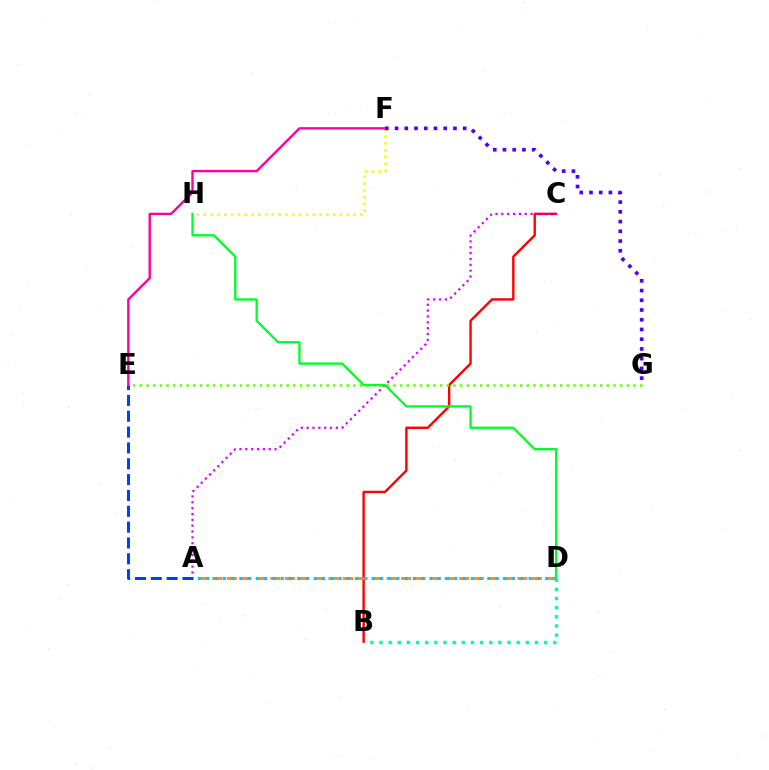{('B', 'C'): [{'color': '#ff0000', 'line_style': 'solid', 'thickness': 1.73}], ('A', 'C'): [{'color': '#d600ff', 'line_style': 'dotted', 'thickness': 1.59}], ('E', 'G'): [{'color': '#66ff00', 'line_style': 'dotted', 'thickness': 1.81}], ('B', 'D'): [{'color': '#00ffaf', 'line_style': 'dotted', 'thickness': 2.48}], ('A', 'E'): [{'color': '#003fff', 'line_style': 'dashed', 'thickness': 2.15}], ('F', 'H'): [{'color': '#eeff00', 'line_style': 'dotted', 'thickness': 1.85}], ('A', 'D'): [{'color': '#ff8800', 'line_style': 'dashed', 'thickness': 1.97}, {'color': '#00c7ff', 'line_style': 'dotted', 'thickness': 2.25}], ('E', 'F'): [{'color': '#ff00a0', 'line_style': 'solid', 'thickness': 1.71}], ('D', 'H'): [{'color': '#00ff27', 'line_style': 'solid', 'thickness': 1.66}], ('F', 'G'): [{'color': '#4f00ff', 'line_style': 'dotted', 'thickness': 2.64}]}